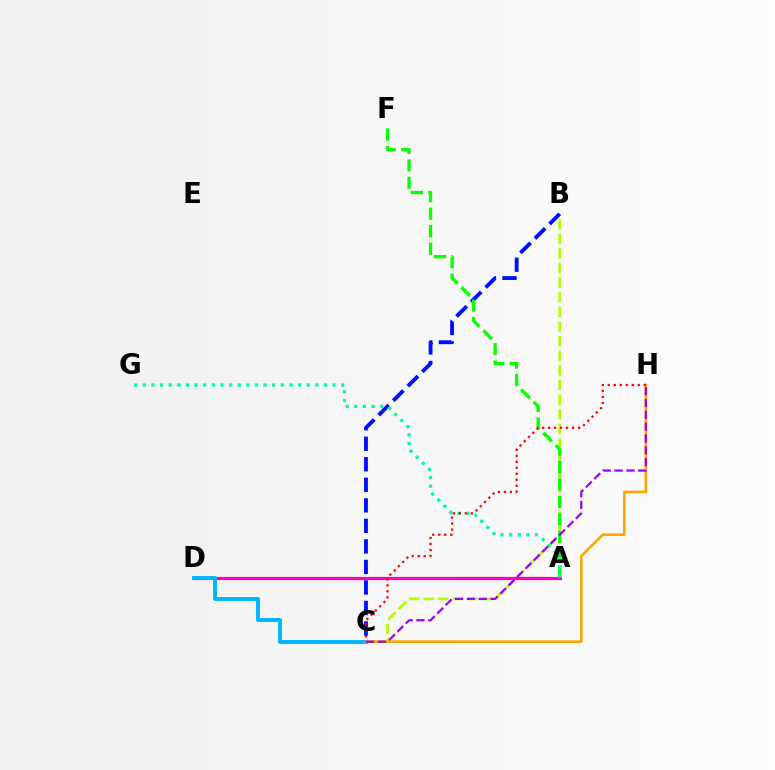{('B', 'C'): [{'color': '#b3ff00', 'line_style': 'dashed', 'thickness': 1.99}, {'color': '#0010ff', 'line_style': 'dashed', 'thickness': 2.79}], ('A', 'D'): [{'color': '#ff00bd', 'line_style': 'solid', 'thickness': 2.32}], ('C', 'D'): [{'color': '#00b5ff', 'line_style': 'solid', 'thickness': 2.83}], ('A', 'F'): [{'color': '#08ff00', 'line_style': 'dashed', 'thickness': 2.37}], ('A', 'G'): [{'color': '#00ff9d', 'line_style': 'dotted', 'thickness': 2.34}], ('C', 'H'): [{'color': '#ffa500', 'line_style': 'solid', 'thickness': 1.9}, {'color': '#ff0000', 'line_style': 'dotted', 'thickness': 1.63}, {'color': '#9b00ff', 'line_style': 'dashed', 'thickness': 1.61}]}